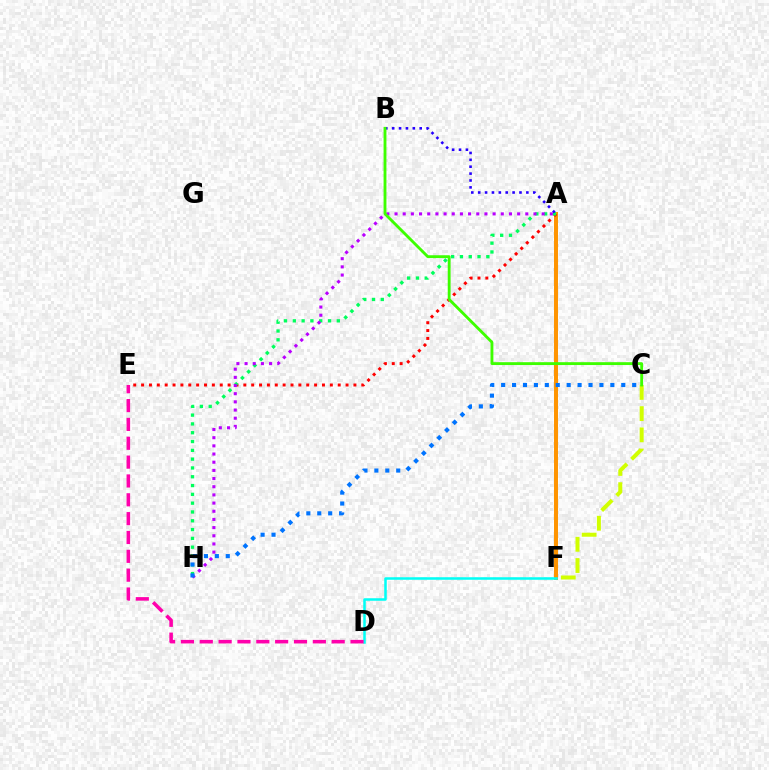{('C', 'F'): [{'color': '#d1ff00', 'line_style': 'dashed', 'thickness': 2.88}], ('A', 'F'): [{'color': '#ff9400', 'line_style': 'solid', 'thickness': 2.86}], ('A', 'E'): [{'color': '#ff0000', 'line_style': 'dotted', 'thickness': 2.14}], ('A', 'H'): [{'color': '#00ff5c', 'line_style': 'dotted', 'thickness': 2.39}, {'color': '#b900ff', 'line_style': 'dotted', 'thickness': 2.22}], ('A', 'B'): [{'color': '#2500ff', 'line_style': 'dotted', 'thickness': 1.87}], ('D', 'F'): [{'color': '#00fff6', 'line_style': 'solid', 'thickness': 1.82}], ('B', 'C'): [{'color': '#3dff00', 'line_style': 'solid', 'thickness': 2.06}], ('C', 'H'): [{'color': '#0074ff', 'line_style': 'dotted', 'thickness': 2.97}], ('D', 'E'): [{'color': '#ff00ac', 'line_style': 'dashed', 'thickness': 2.56}]}